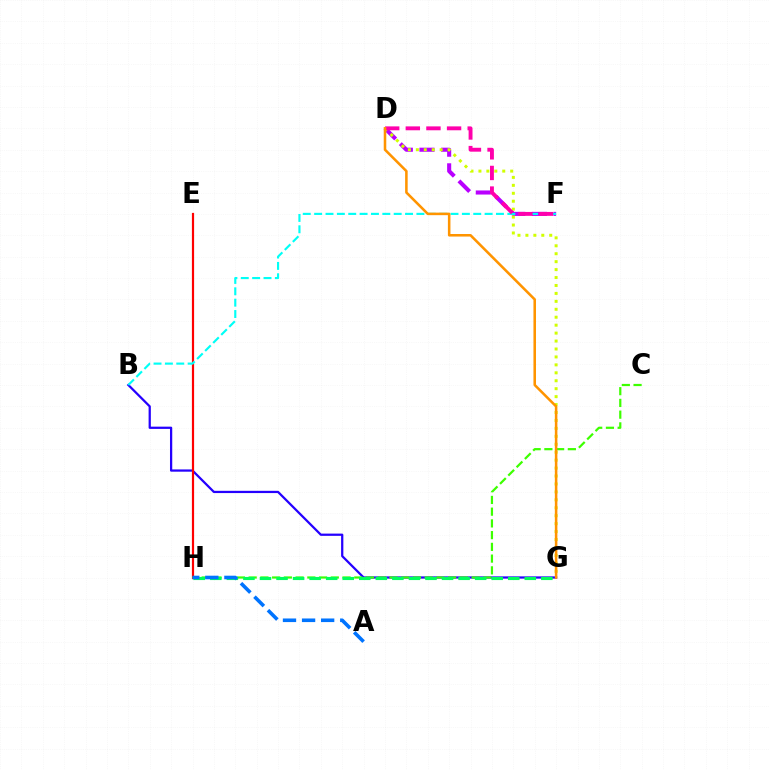{('B', 'G'): [{'color': '#2500ff', 'line_style': 'solid', 'thickness': 1.62}], ('D', 'F'): [{'color': '#b900ff', 'line_style': 'dashed', 'thickness': 2.94}, {'color': '#ff00ac', 'line_style': 'dashed', 'thickness': 2.8}], ('E', 'H'): [{'color': '#ff0000', 'line_style': 'solid', 'thickness': 1.58}], ('C', 'H'): [{'color': '#3dff00', 'line_style': 'dashed', 'thickness': 1.59}], ('G', 'H'): [{'color': '#00ff5c', 'line_style': 'dashed', 'thickness': 2.25}], ('B', 'F'): [{'color': '#00fff6', 'line_style': 'dashed', 'thickness': 1.54}], ('D', 'G'): [{'color': '#d1ff00', 'line_style': 'dotted', 'thickness': 2.16}, {'color': '#ff9400', 'line_style': 'solid', 'thickness': 1.84}], ('A', 'H'): [{'color': '#0074ff', 'line_style': 'dashed', 'thickness': 2.59}]}